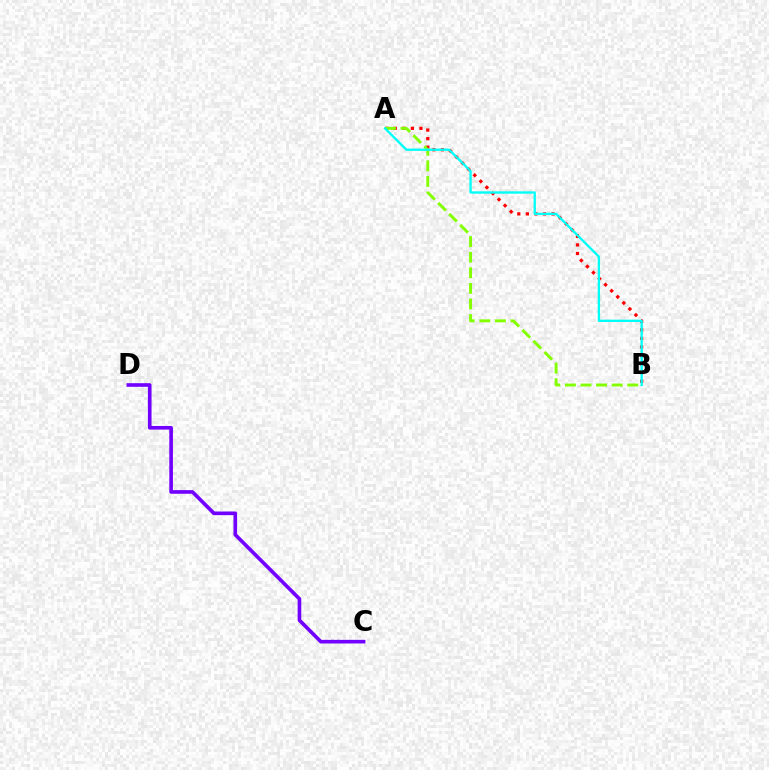{('A', 'B'): [{'color': '#ff0000', 'line_style': 'dotted', 'thickness': 2.33}, {'color': '#84ff00', 'line_style': 'dashed', 'thickness': 2.12}, {'color': '#00fff6', 'line_style': 'solid', 'thickness': 1.68}], ('C', 'D'): [{'color': '#7200ff', 'line_style': 'solid', 'thickness': 2.62}]}